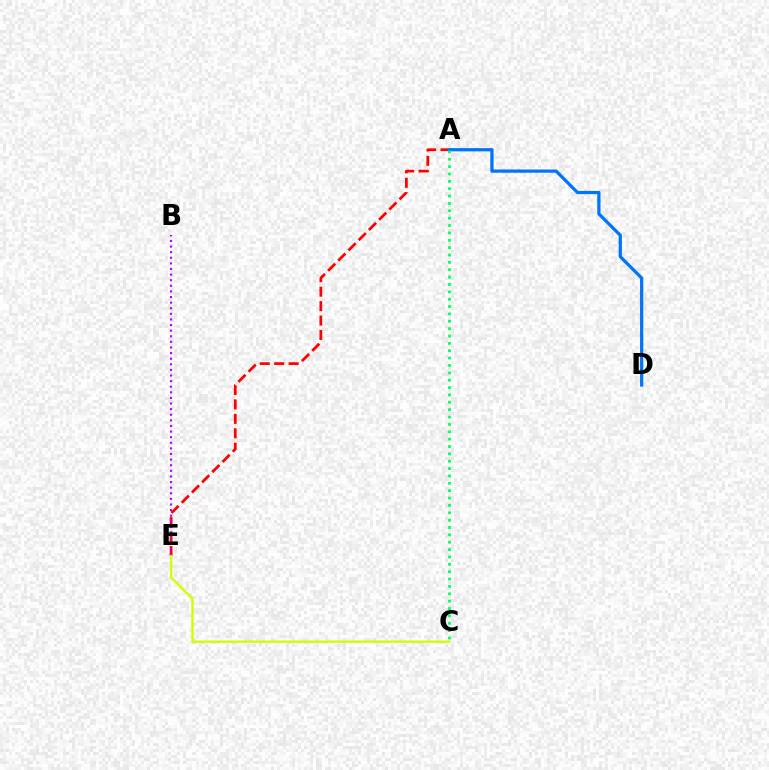{('A', 'E'): [{'color': '#ff0000', 'line_style': 'dashed', 'thickness': 1.96}], ('A', 'D'): [{'color': '#0074ff', 'line_style': 'solid', 'thickness': 2.33}], ('B', 'E'): [{'color': '#b900ff', 'line_style': 'dotted', 'thickness': 1.52}], ('A', 'C'): [{'color': '#00ff5c', 'line_style': 'dotted', 'thickness': 2.0}], ('C', 'E'): [{'color': '#d1ff00', 'line_style': 'solid', 'thickness': 1.71}]}